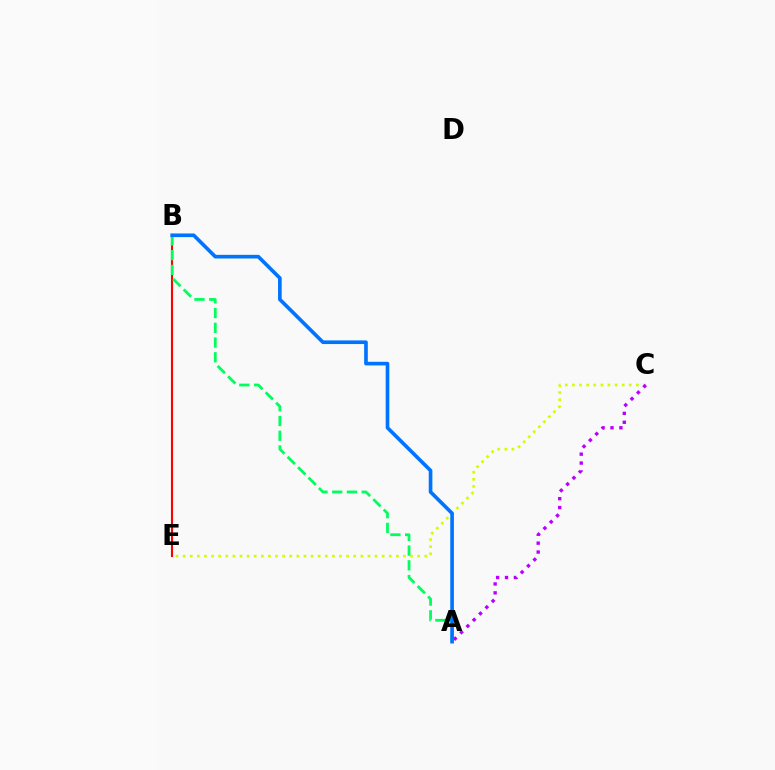{('C', 'E'): [{'color': '#d1ff00', 'line_style': 'dotted', 'thickness': 1.93}], ('B', 'E'): [{'color': '#ff0000', 'line_style': 'solid', 'thickness': 1.51}], ('A', 'B'): [{'color': '#00ff5c', 'line_style': 'dashed', 'thickness': 2.0}, {'color': '#0074ff', 'line_style': 'solid', 'thickness': 2.63}], ('A', 'C'): [{'color': '#b900ff', 'line_style': 'dotted', 'thickness': 2.42}]}